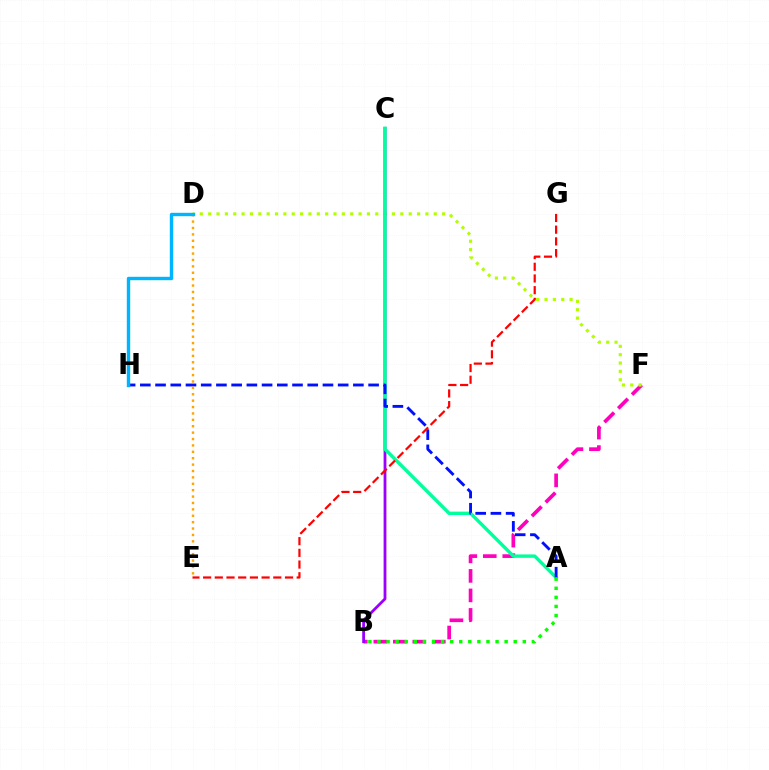{('B', 'F'): [{'color': '#ff00bd', 'line_style': 'dashed', 'thickness': 2.65}], ('D', 'F'): [{'color': '#b3ff00', 'line_style': 'dotted', 'thickness': 2.27}], ('B', 'C'): [{'color': '#9b00ff', 'line_style': 'solid', 'thickness': 2.01}], ('A', 'C'): [{'color': '#00ff9d', 'line_style': 'solid', 'thickness': 2.45}], ('A', 'H'): [{'color': '#0010ff', 'line_style': 'dashed', 'thickness': 2.07}], ('D', 'E'): [{'color': '#ffa500', 'line_style': 'dotted', 'thickness': 1.74}], ('D', 'H'): [{'color': '#00b5ff', 'line_style': 'solid', 'thickness': 2.44}], ('E', 'G'): [{'color': '#ff0000', 'line_style': 'dashed', 'thickness': 1.59}], ('A', 'B'): [{'color': '#08ff00', 'line_style': 'dotted', 'thickness': 2.47}]}